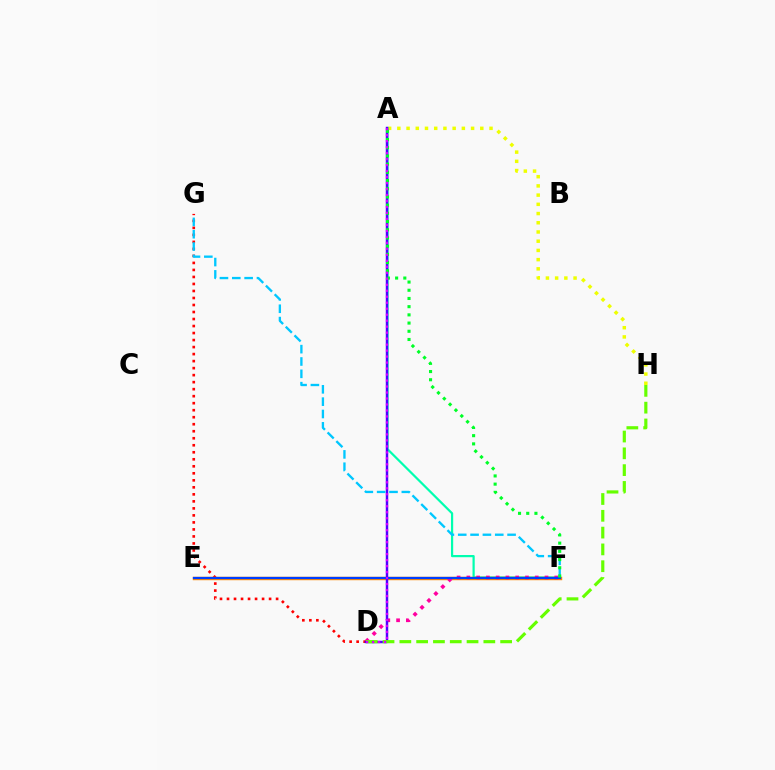{('A', 'H'): [{'color': '#eeff00', 'line_style': 'dotted', 'thickness': 2.5}], ('A', 'F'): [{'color': '#00ffaf', 'line_style': 'solid', 'thickness': 1.59}, {'color': '#00ff27', 'line_style': 'dotted', 'thickness': 2.23}], ('D', 'G'): [{'color': '#ff0000', 'line_style': 'dotted', 'thickness': 1.91}], ('E', 'F'): [{'color': '#ff8800', 'line_style': 'solid', 'thickness': 2.47}, {'color': '#003fff', 'line_style': 'solid', 'thickness': 1.59}], ('D', 'F'): [{'color': '#ff00a0', 'line_style': 'dotted', 'thickness': 2.65}], ('A', 'D'): [{'color': '#4f00ff', 'line_style': 'solid', 'thickness': 1.77}, {'color': '#d600ff', 'line_style': 'dotted', 'thickness': 1.63}], ('F', 'G'): [{'color': '#00c7ff', 'line_style': 'dashed', 'thickness': 1.68}], ('D', 'H'): [{'color': '#66ff00', 'line_style': 'dashed', 'thickness': 2.28}]}